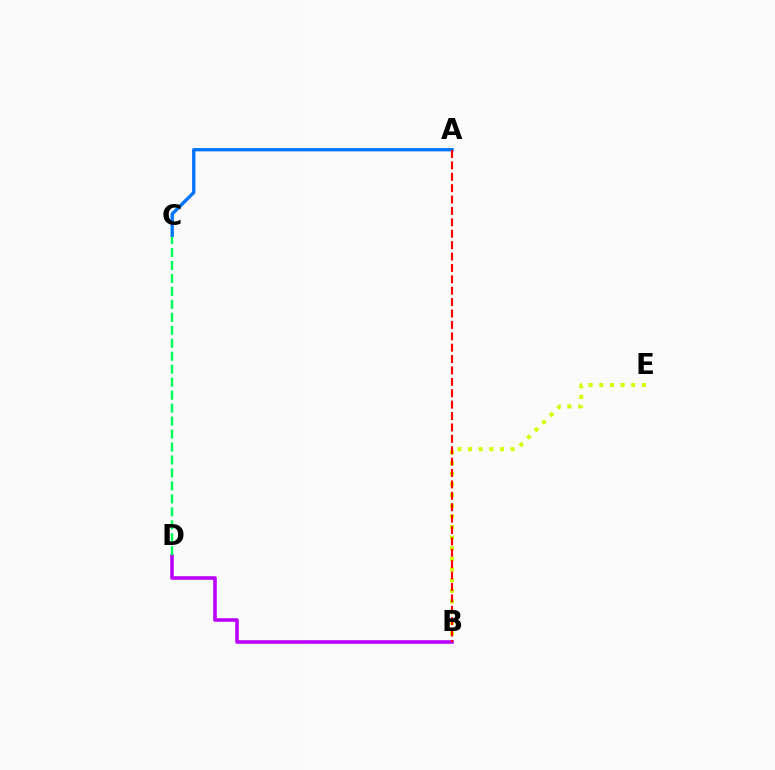{('B', 'D'): [{'color': '#b900ff', 'line_style': 'solid', 'thickness': 2.57}], ('C', 'D'): [{'color': '#00ff5c', 'line_style': 'dashed', 'thickness': 1.76}], ('A', 'C'): [{'color': '#0074ff', 'line_style': 'solid', 'thickness': 2.39}], ('B', 'E'): [{'color': '#d1ff00', 'line_style': 'dotted', 'thickness': 2.89}], ('A', 'B'): [{'color': '#ff0000', 'line_style': 'dashed', 'thickness': 1.55}]}